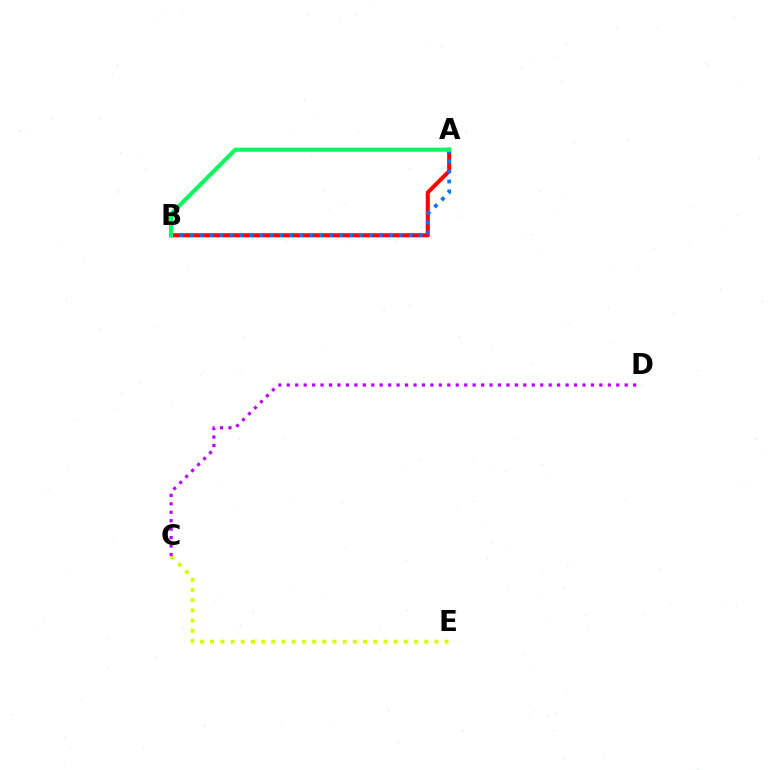{('A', 'B'): [{'color': '#ff0000', 'line_style': 'solid', 'thickness': 2.91}, {'color': '#0074ff', 'line_style': 'dotted', 'thickness': 2.71}, {'color': '#00ff5c', 'line_style': 'solid', 'thickness': 2.95}], ('C', 'E'): [{'color': '#d1ff00', 'line_style': 'dotted', 'thickness': 2.77}], ('C', 'D'): [{'color': '#b900ff', 'line_style': 'dotted', 'thickness': 2.3}]}